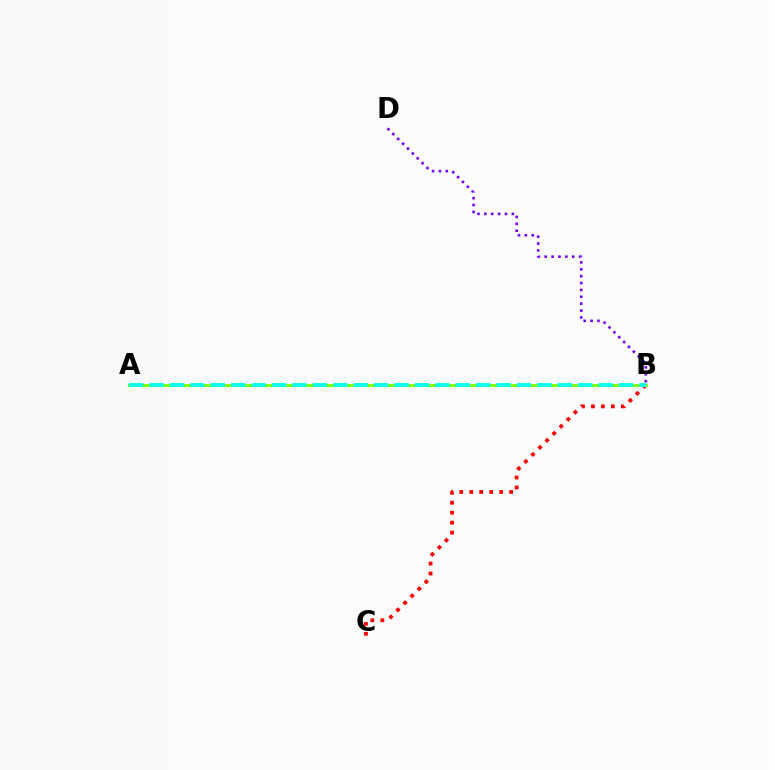{('B', 'C'): [{'color': '#ff0000', 'line_style': 'dotted', 'thickness': 2.71}], ('A', 'B'): [{'color': '#84ff00', 'line_style': 'solid', 'thickness': 2.2}, {'color': '#00fff6', 'line_style': 'dashed', 'thickness': 2.77}], ('B', 'D'): [{'color': '#7200ff', 'line_style': 'dotted', 'thickness': 1.87}]}